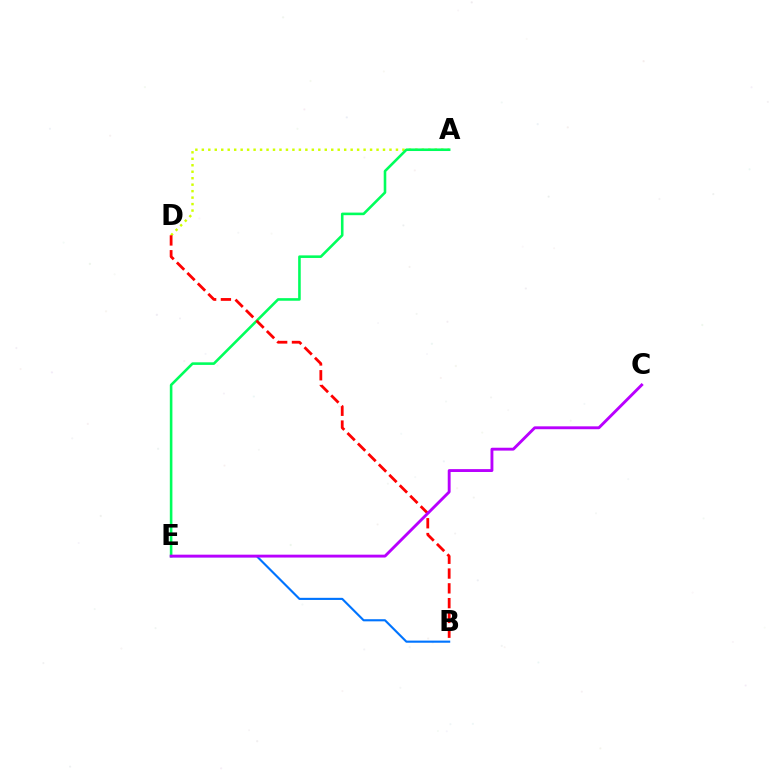{('A', 'D'): [{'color': '#d1ff00', 'line_style': 'dotted', 'thickness': 1.76}], ('B', 'E'): [{'color': '#0074ff', 'line_style': 'solid', 'thickness': 1.53}], ('A', 'E'): [{'color': '#00ff5c', 'line_style': 'solid', 'thickness': 1.87}], ('B', 'D'): [{'color': '#ff0000', 'line_style': 'dashed', 'thickness': 2.01}], ('C', 'E'): [{'color': '#b900ff', 'line_style': 'solid', 'thickness': 2.07}]}